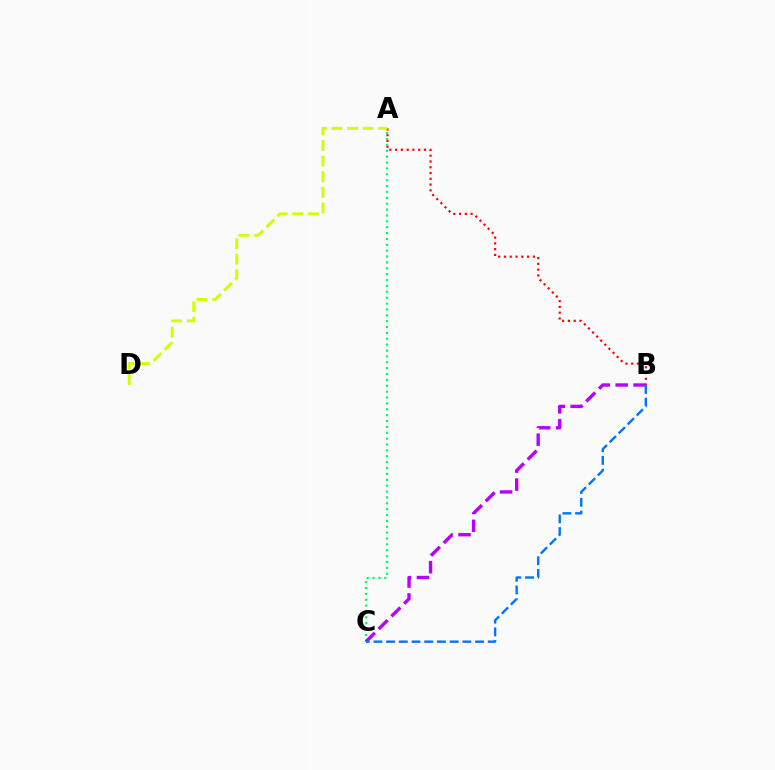{('A', 'B'): [{'color': '#ff0000', 'line_style': 'dotted', 'thickness': 1.57}], ('A', 'C'): [{'color': '#00ff5c', 'line_style': 'dotted', 'thickness': 1.6}], ('B', 'C'): [{'color': '#b900ff', 'line_style': 'dashed', 'thickness': 2.44}, {'color': '#0074ff', 'line_style': 'dashed', 'thickness': 1.73}], ('A', 'D'): [{'color': '#d1ff00', 'line_style': 'dashed', 'thickness': 2.12}]}